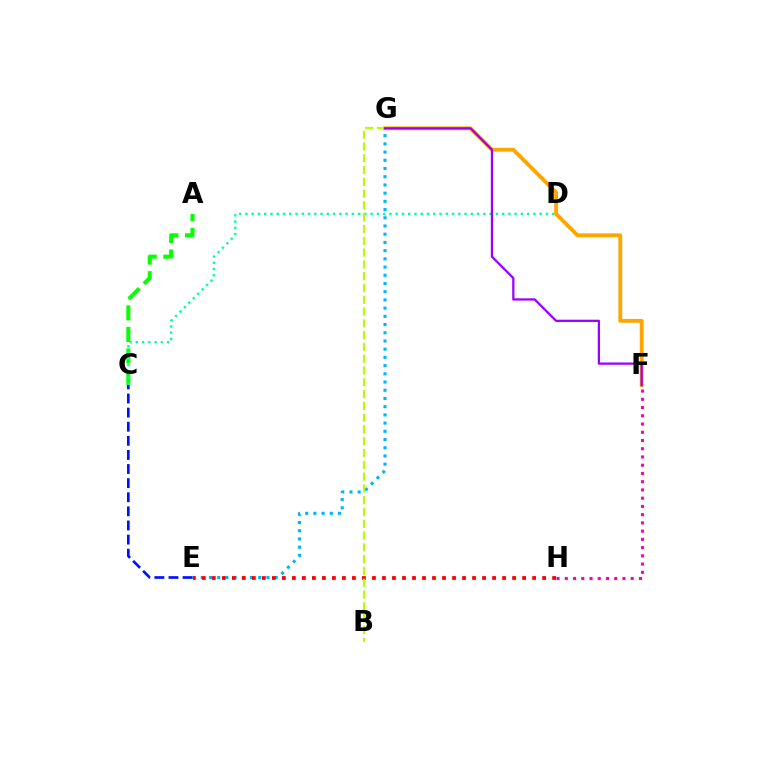{('E', 'G'): [{'color': '#00b5ff', 'line_style': 'dotted', 'thickness': 2.23}], ('A', 'C'): [{'color': '#08ff00', 'line_style': 'dashed', 'thickness': 2.93}], ('E', 'H'): [{'color': '#ff0000', 'line_style': 'dotted', 'thickness': 2.72}], ('C', 'D'): [{'color': '#00ff9d', 'line_style': 'dotted', 'thickness': 1.7}], ('F', 'H'): [{'color': '#ff00bd', 'line_style': 'dotted', 'thickness': 2.24}], ('F', 'G'): [{'color': '#ffa500', 'line_style': 'solid', 'thickness': 2.77}, {'color': '#9b00ff', 'line_style': 'solid', 'thickness': 1.62}], ('B', 'G'): [{'color': '#b3ff00', 'line_style': 'dashed', 'thickness': 1.6}], ('C', 'E'): [{'color': '#0010ff', 'line_style': 'dashed', 'thickness': 1.92}]}